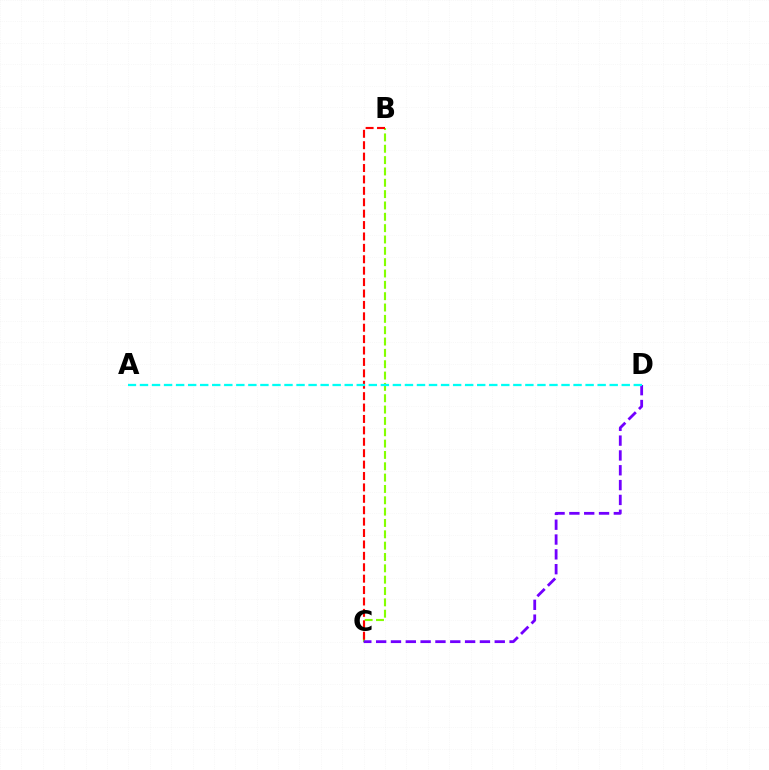{('B', 'C'): [{'color': '#84ff00', 'line_style': 'dashed', 'thickness': 1.54}, {'color': '#ff0000', 'line_style': 'dashed', 'thickness': 1.55}], ('C', 'D'): [{'color': '#7200ff', 'line_style': 'dashed', 'thickness': 2.01}], ('A', 'D'): [{'color': '#00fff6', 'line_style': 'dashed', 'thickness': 1.64}]}